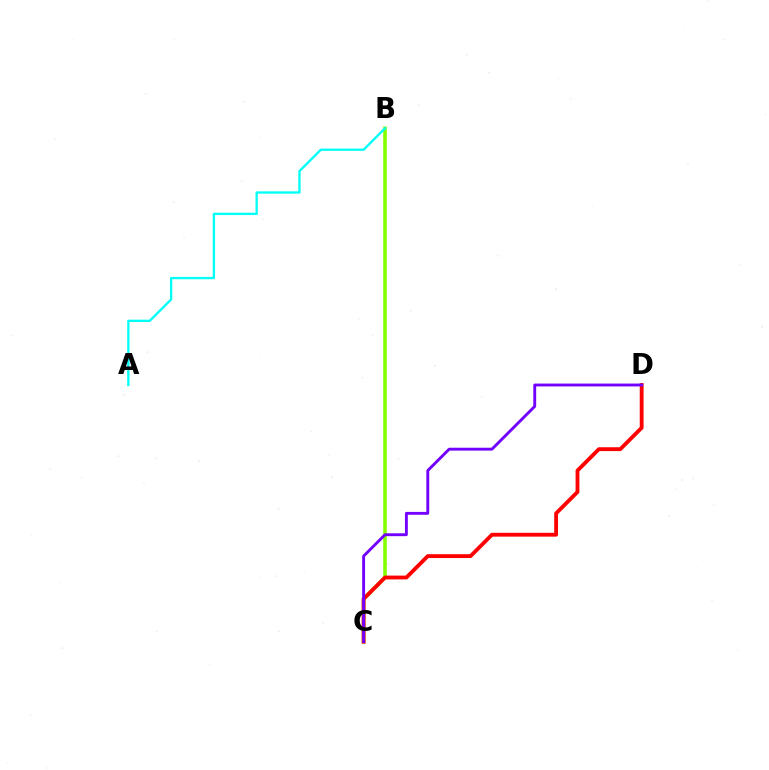{('B', 'C'): [{'color': '#84ff00', 'line_style': 'solid', 'thickness': 2.58}], ('C', 'D'): [{'color': '#ff0000', 'line_style': 'solid', 'thickness': 2.76}, {'color': '#7200ff', 'line_style': 'solid', 'thickness': 2.07}], ('A', 'B'): [{'color': '#00fff6', 'line_style': 'solid', 'thickness': 1.67}]}